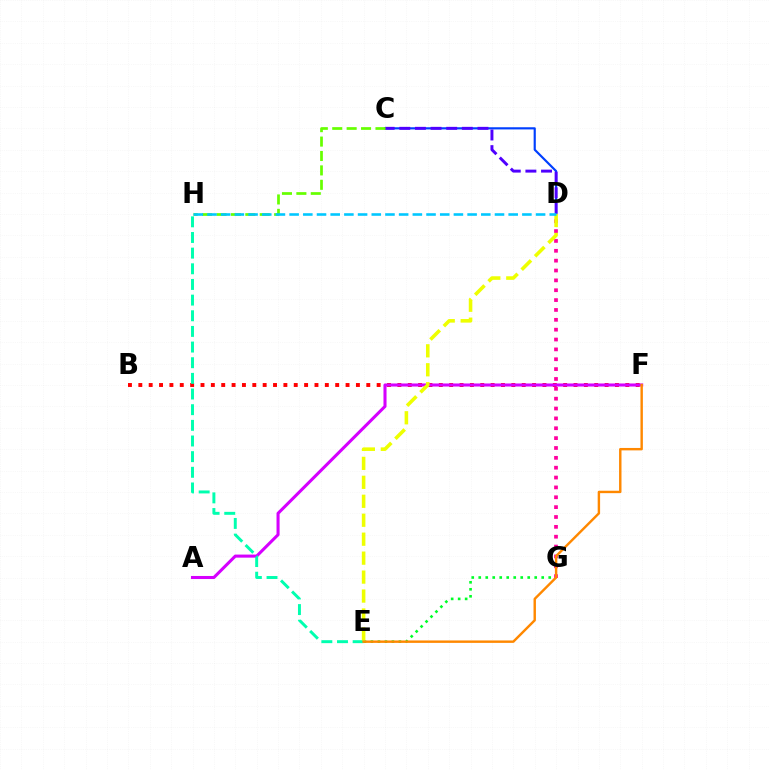{('C', 'D'): [{'color': '#003fff', 'line_style': 'solid', 'thickness': 1.56}, {'color': '#4f00ff', 'line_style': 'dashed', 'thickness': 2.12}], ('D', 'G'): [{'color': '#ff00a0', 'line_style': 'dotted', 'thickness': 2.68}], ('B', 'F'): [{'color': '#ff0000', 'line_style': 'dotted', 'thickness': 2.82}], ('A', 'F'): [{'color': '#d600ff', 'line_style': 'solid', 'thickness': 2.21}], ('E', 'H'): [{'color': '#00ffaf', 'line_style': 'dashed', 'thickness': 2.13}], ('C', 'H'): [{'color': '#66ff00', 'line_style': 'dashed', 'thickness': 1.96}], ('E', 'G'): [{'color': '#00ff27', 'line_style': 'dotted', 'thickness': 1.9}], ('D', 'E'): [{'color': '#eeff00', 'line_style': 'dashed', 'thickness': 2.58}], ('D', 'H'): [{'color': '#00c7ff', 'line_style': 'dashed', 'thickness': 1.86}], ('E', 'F'): [{'color': '#ff8800', 'line_style': 'solid', 'thickness': 1.74}]}